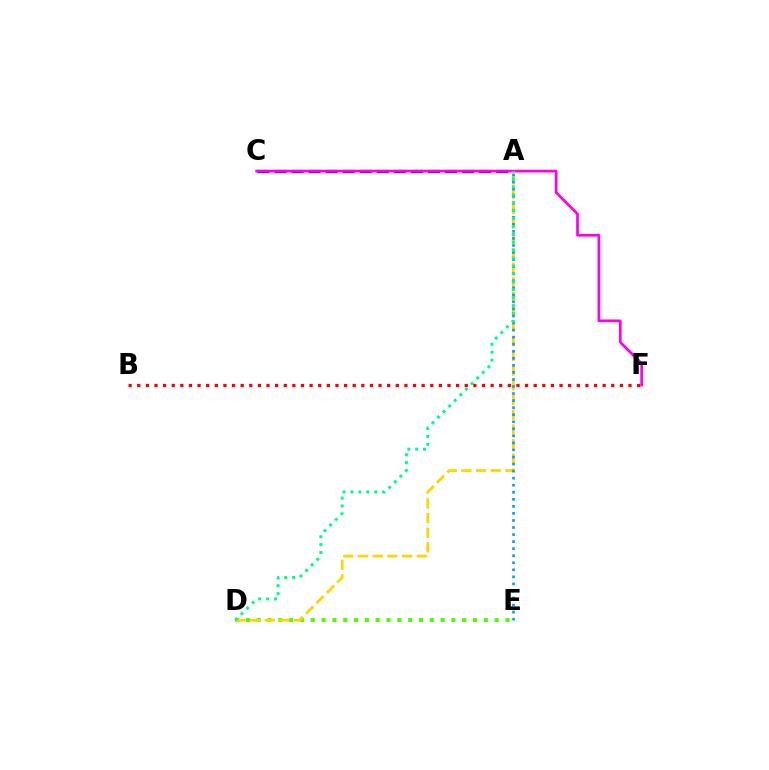{('A', 'C'): [{'color': '#3700ff', 'line_style': 'dashed', 'thickness': 2.32}], ('D', 'E'): [{'color': '#4fff00', 'line_style': 'dotted', 'thickness': 2.94}], ('C', 'F'): [{'color': '#ff00ed', 'line_style': 'solid', 'thickness': 1.97}], ('A', 'D'): [{'color': '#ffd500', 'line_style': 'dashed', 'thickness': 2.0}, {'color': '#00ff86', 'line_style': 'dotted', 'thickness': 2.15}], ('A', 'E'): [{'color': '#009eff', 'line_style': 'dotted', 'thickness': 1.92}], ('B', 'F'): [{'color': '#ff0000', 'line_style': 'dotted', 'thickness': 2.34}]}